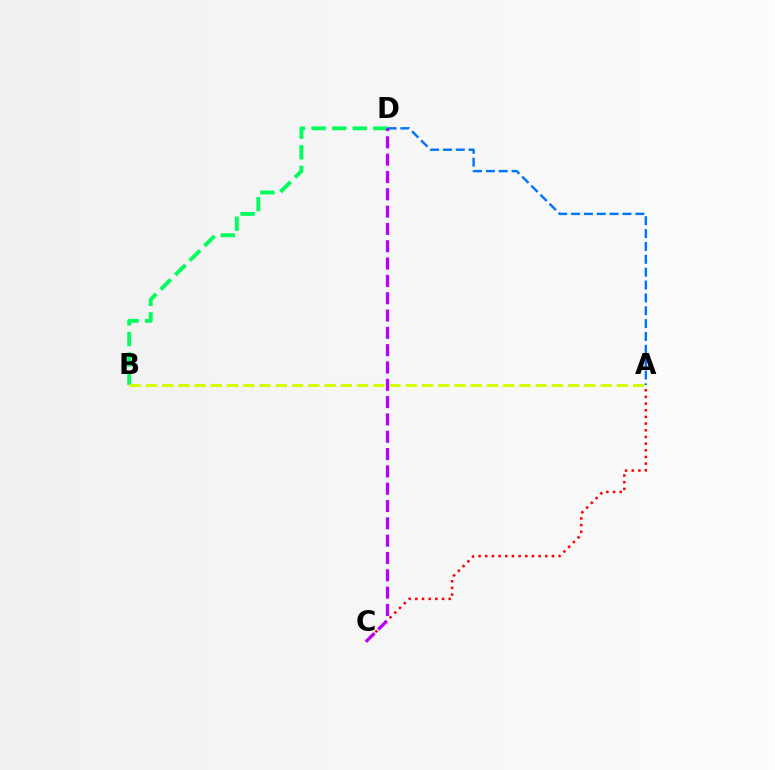{('A', 'C'): [{'color': '#ff0000', 'line_style': 'dotted', 'thickness': 1.81}], ('A', 'D'): [{'color': '#0074ff', 'line_style': 'dashed', 'thickness': 1.75}], ('B', 'D'): [{'color': '#00ff5c', 'line_style': 'dashed', 'thickness': 2.8}], ('A', 'B'): [{'color': '#d1ff00', 'line_style': 'dashed', 'thickness': 2.21}], ('C', 'D'): [{'color': '#b900ff', 'line_style': 'dashed', 'thickness': 2.35}]}